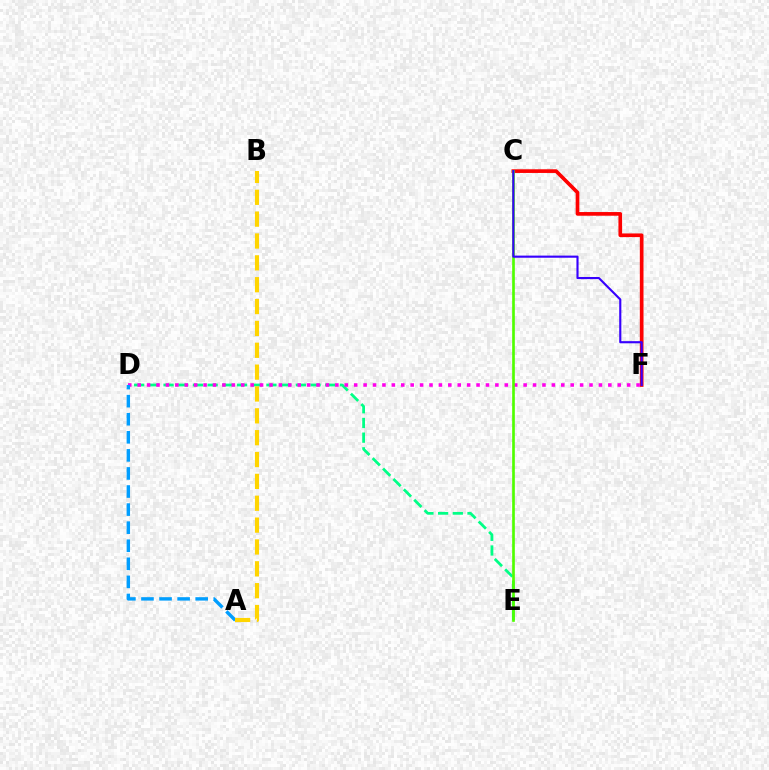{('C', 'F'): [{'color': '#ff0000', 'line_style': 'solid', 'thickness': 2.65}, {'color': '#3700ff', 'line_style': 'solid', 'thickness': 1.54}], ('D', 'E'): [{'color': '#00ff86', 'line_style': 'dashed', 'thickness': 2.0}], ('D', 'F'): [{'color': '#ff00ed', 'line_style': 'dotted', 'thickness': 2.56}], ('A', 'D'): [{'color': '#009eff', 'line_style': 'dashed', 'thickness': 2.46}], ('C', 'E'): [{'color': '#4fff00', 'line_style': 'solid', 'thickness': 1.92}], ('A', 'B'): [{'color': '#ffd500', 'line_style': 'dashed', 'thickness': 2.97}]}